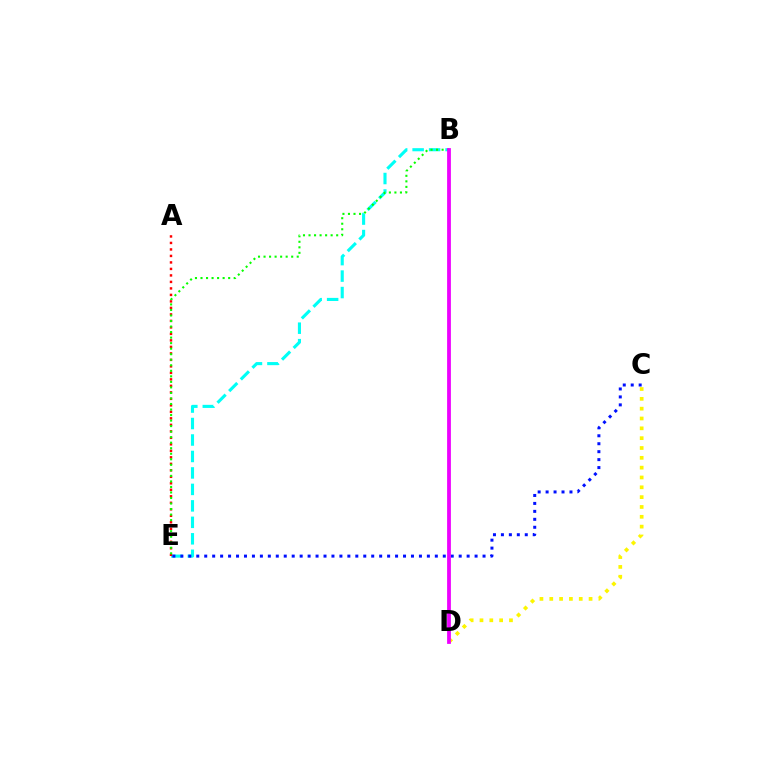{('C', 'D'): [{'color': '#fcf500', 'line_style': 'dotted', 'thickness': 2.67}], ('B', 'E'): [{'color': '#00fff6', 'line_style': 'dashed', 'thickness': 2.24}, {'color': '#08ff00', 'line_style': 'dotted', 'thickness': 1.5}], ('A', 'E'): [{'color': '#ff0000', 'line_style': 'dotted', 'thickness': 1.77}], ('C', 'E'): [{'color': '#0010ff', 'line_style': 'dotted', 'thickness': 2.16}], ('B', 'D'): [{'color': '#ee00ff', 'line_style': 'solid', 'thickness': 2.72}]}